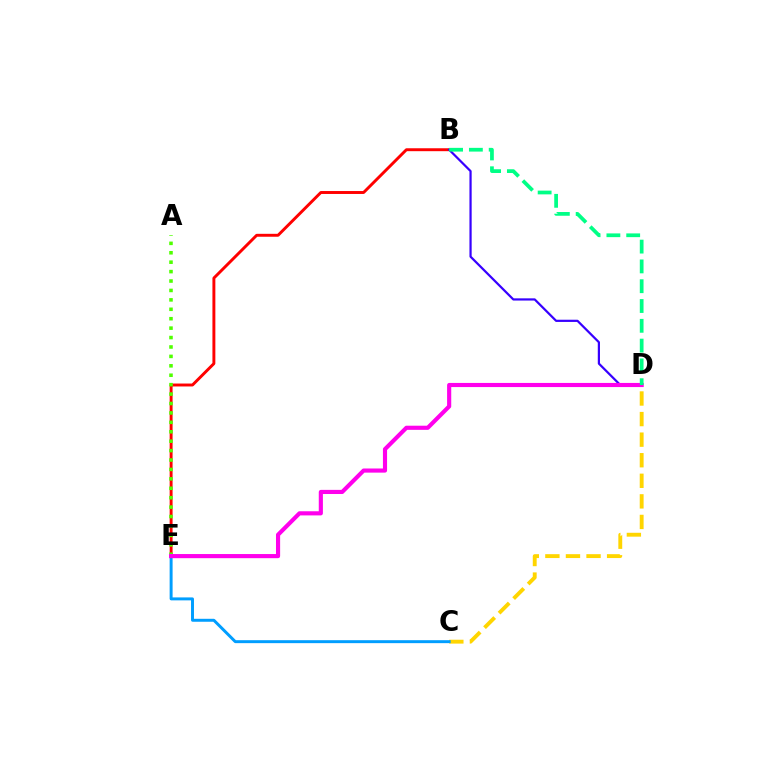{('B', 'E'): [{'color': '#ff0000', 'line_style': 'solid', 'thickness': 2.11}], ('C', 'D'): [{'color': '#ffd500', 'line_style': 'dashed', 'thickness': 2.79}], ('B', 'D'): [{'color': '#3700ff', 'line_style': 'solid', 'thickness': 1.59}, {'color': '#00ff86', 'line_style': 'dashed', 'thickness': 2.69}], ('A', 'E'): [{'color': '#4fff00', 'line_style': 'dotted', 'thickness': 2.56}], ('C', 'E'): [{'color': '#009eff', 'line_style': 'solid', 'thickness': 2.13}], ('D', 'E'): [{'color': '#ff00ed', 'line_style': 'solid', 'thickness': 2.98}]}